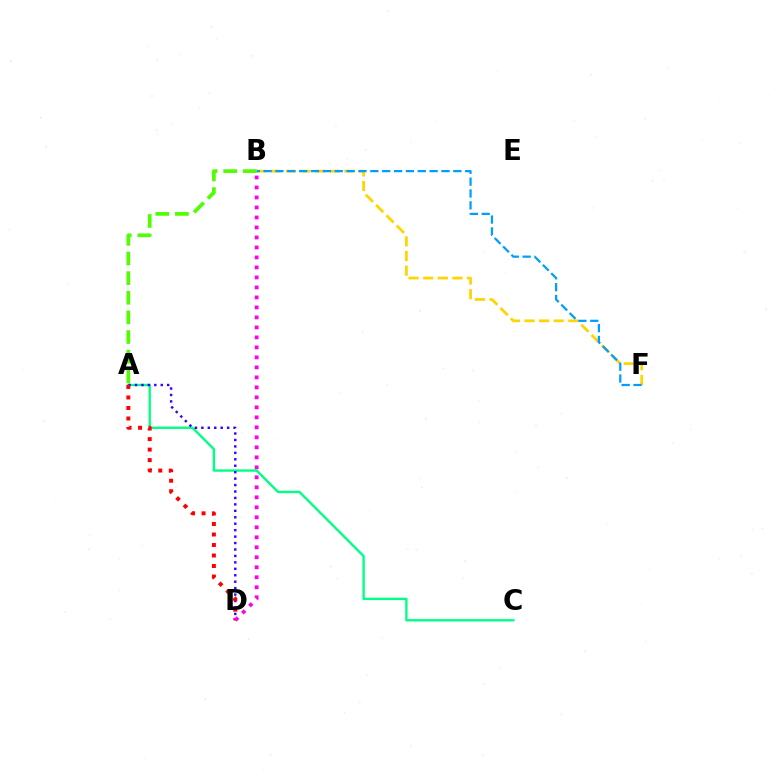{('A', 'C'): [{'color': '#00ff86', 'line_style': 'solid', 'thickness': 1.71}], ('B', 'F'): [{'color': '#ffd500', 'line_style': 'dashed', 'thickness': 1.99}, {'color': '#009eff', 'line_style': 'dashed', 'thickness': 1.61}], ('A', 'B'): [{'color': '#4fff00', 'line_style': 'dashed', 'thickness': 2.67}], ('A', 'D'): [{'color': '#3700ff', 'line_style': 'dotted', 'thickness': 1.75}, {'color': '#ff0000', 'line_style': 'dotted', 'thickness': 2.85}], ('B', 'D'): [{'color': '#ff00ed', 'line_style': 'dotted', 'thickness': 2.72}]}